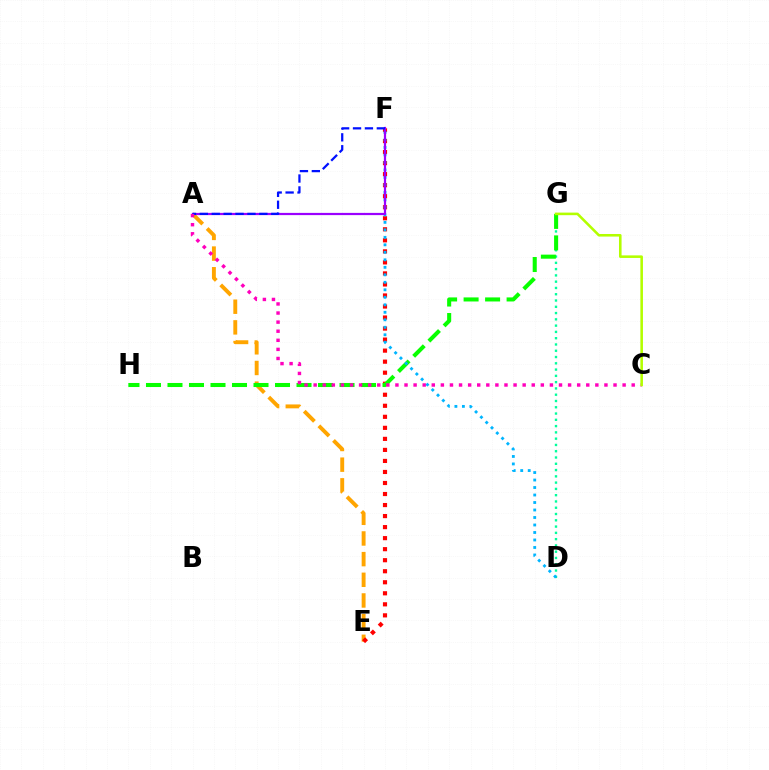{('D', 'G'): [{'color': '#00ff9d', 'line_style': 'dotted', 'thickness': 1.71}], ('A', 'E'): [{'color': '#ffa500', 'line_style': 'dashed', 'thickness': 2.81}], ('E', 'F'): [{'color': '#ff0000', 'line_style': 'dotted', 'thickness': 3.0}], ('G', 'H'): [{'color': '#08ff00', 'line_style': 'dashed', 'thickness': 2.92}], ('D', 'F'): [{'color': '#00b5ff', 'line_style': 'dotted', 'thickness': 2.04}], ('A', 'F'): [{'color': '#9b00ff', 'line_style': 'solid', 'thickness': 1.6}, {'color': '#0010ff', 'line_style': 'dashed', 'thickness': 1.62}], ('A', 'C'): [{'color': '#ff00bd', 'line_style': 'dotted', 'thickness': 2.47}], ('C', 'G'): [{'color': '#b3ff00', 'line_style': 'solid', 'thickness': 1.85}]}